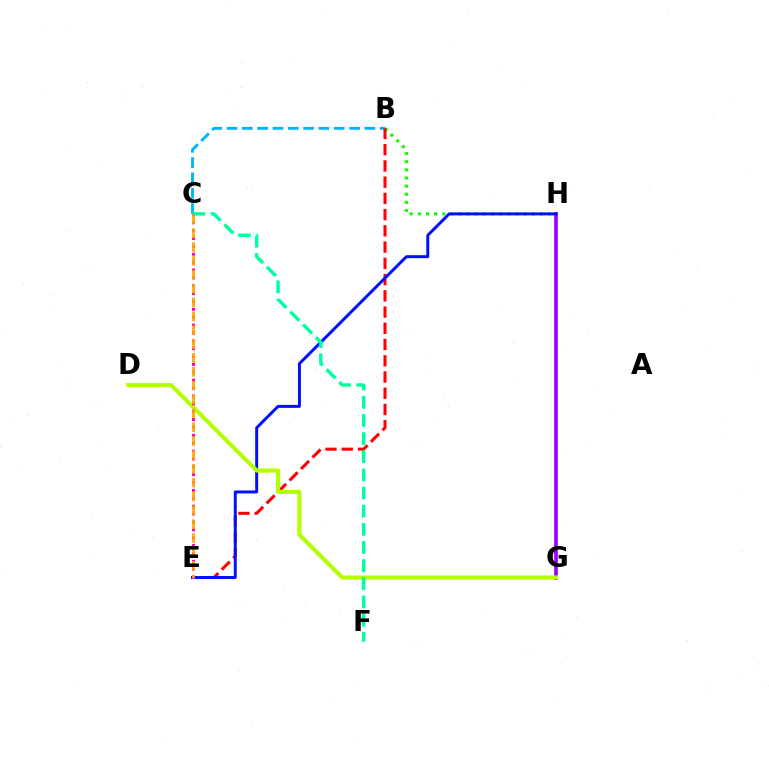{('B', 'H'): [{'color': '#08ff00', 'line_style': 'dotted', 'thickness': 2.21}], ('B', 'C'): [{'color': '#00b5ff', 'line_style': 'dashed', 'thickness': 2.08}], ('B', 'E'): [{'color': '#ff0000', 'line_style': 'dashed', 'thickness': 2.21}], ('G', 'H'): [{'color': '#9b00ff', 'line_style': 'solid', 'thickness': 2.64}], ('E', 'H'): [{'color': '#0010ff', 'line_style': 'solid', 'thickness': 2.13}], ('D', 'G'): [{'color': '#b3ff00', 'line_style': 'solid', 'thickness': 2.95}], ('C', 'F'): [{'color': '#00ff9d', 'line_style': 'dashed', 'thickness': 2.47}], ('C', 'E'): [{'color': '#ff00bd', 'line_style': 'dotted', 'thickness': 2.14}, {'color': '#ffa500', 'line_style': 'dashed', 'thickness': 1.88}]}